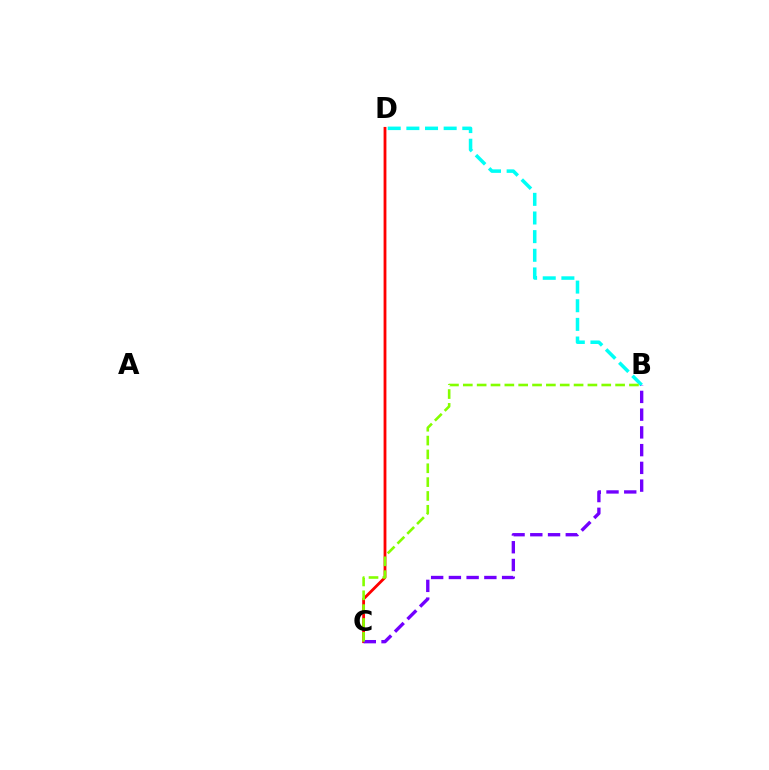{('C', 'D'): [{'color': '#ff0000', 'line_style': 'solid', 'thickness': 2.03}], ('B', 'D'): [{'color': '#00fff6', 'line_style': 'dashed', 'thickness': 2.53}], ('B', 'C'): [{'color': '#7200ff', 'line_style': 'dashed', 'thickness': 2.41}, {'color': '#84ff00', 'line_style': 'dashed', 'thickness': 1.88}]}